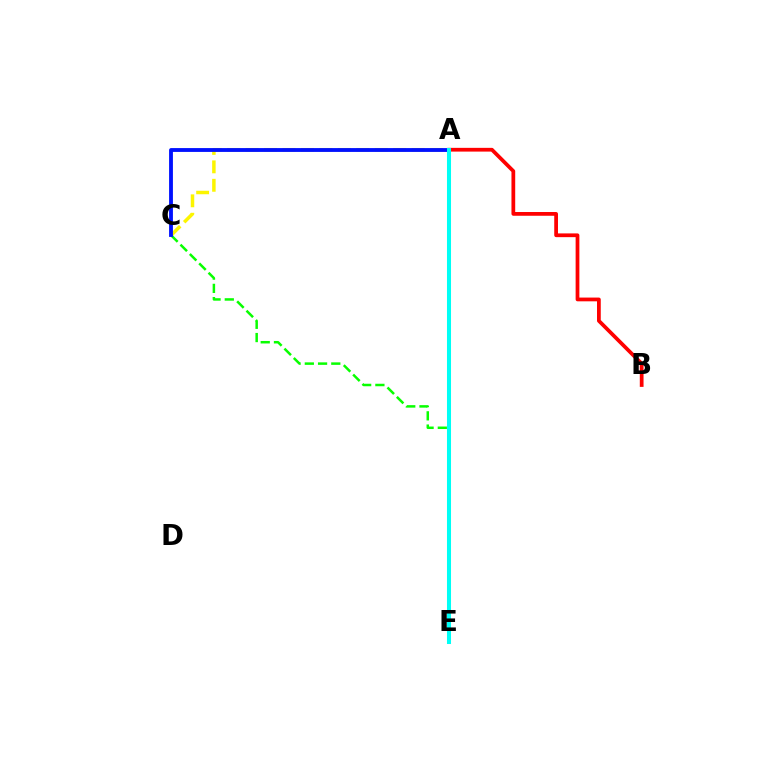{('A', 'C'): [{'color': '#fcf500', 'line_style': 'dashed', 'thickness': 2.51}, {'color': '#0010ff', 'line_style': 'solid', 'thickness': 2.76}], ('A', 'E'): [{'color': '#ee00ff', 'line_style': 'dashed', 'thickness': 1.72}, {'color': '#00fff6', 'line_style': 'solid', 'thickness': 2.91}], ('C', 'E'): [{'color': '#08ff00', 'line_style': 'dashed', 'thickness': 1.8}], ('A', 'B'): [{'color': '#ff0000', 'line_style': 'solid', 'thickness': 2.7}]}